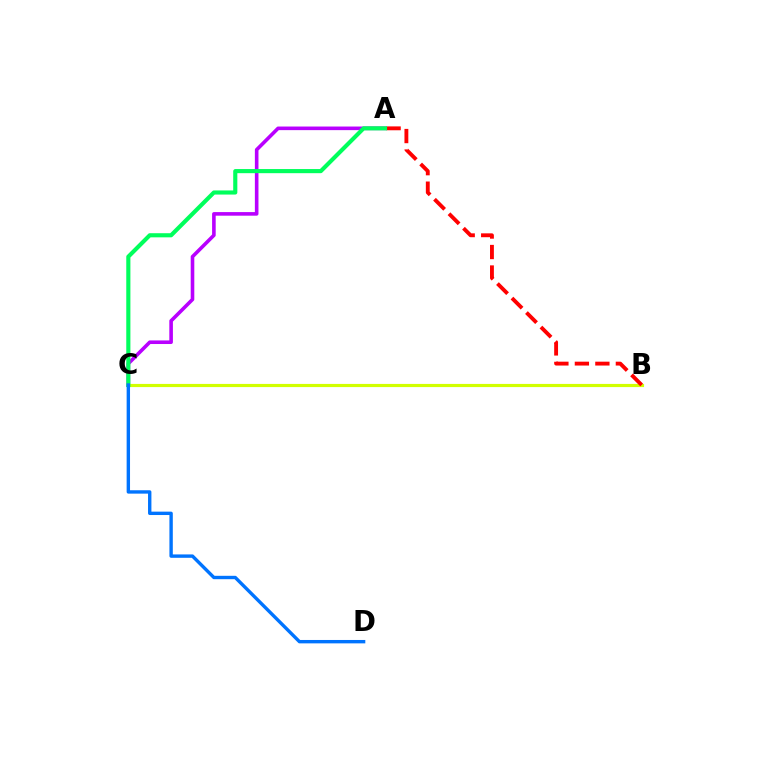{('A', 'C'): [{'color': '#b900ff', 'line_style': 'solid', 'thickness': 2.59}, {'color': '#00ff5c', 'line_style': 'solid', 'thickness': 2.97}], ('B', 'C'): [{'color': '#d1ff00', 'line_style': 'solid', 'thickness': 2.28}], ('A', 'B'): [{'color': '#ff0000', 'line_style': 'dashed', 'thickness': 2.78}], ('C', 'D'): [{'color': '#0074ff', 'line_style': 'solid', 'thickness': 2.44}]}